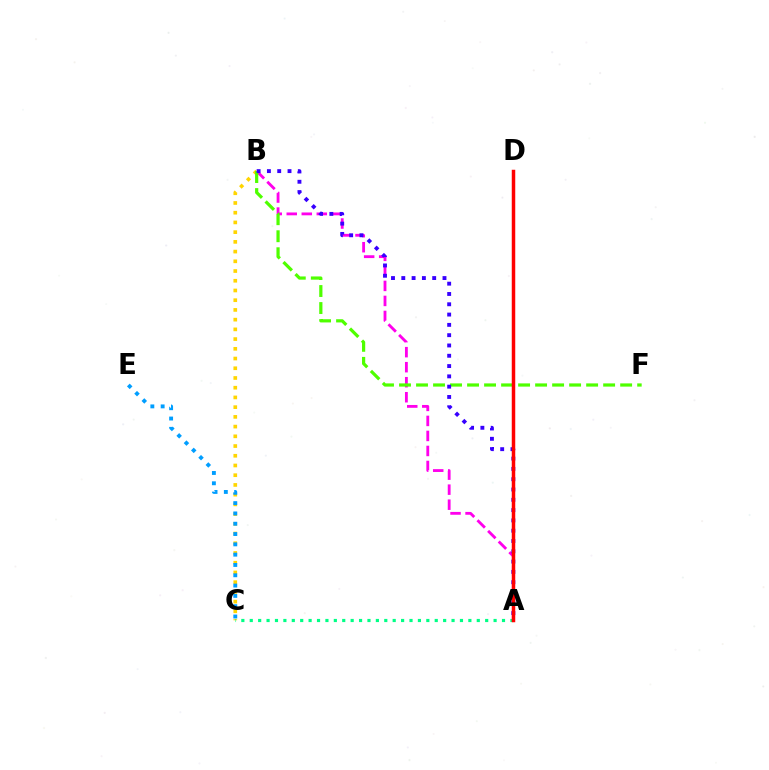{('B', 'C'): [{'color': '#ffd500', 'line_style': 'dotted', 'thickness': 2.64}], ('A', 'C'): [{'color': '#00ff86', 'line_style': 'dotted', 'thickness': 2.28}], ('A', 'B'): [{'color': '#ff00ed', 'line_style': 'dashed', 'thickness': 2.04}, {'color': '#3700ff', 'line_style': 'dotted', 'thickness': 2.8}], ('B', 'F'): [{'color': '#4fff00', 'line_style': 'dashed', 'thickness': 2.31}], ('C', 'E'): [{'color': '#009eff', 'line_style': 'dotted', 'thickness': 2.8}], ('A', 'D'): [{'color': '#ff0000', 'line_style': 'solid', 'thickness': 2.51}]}